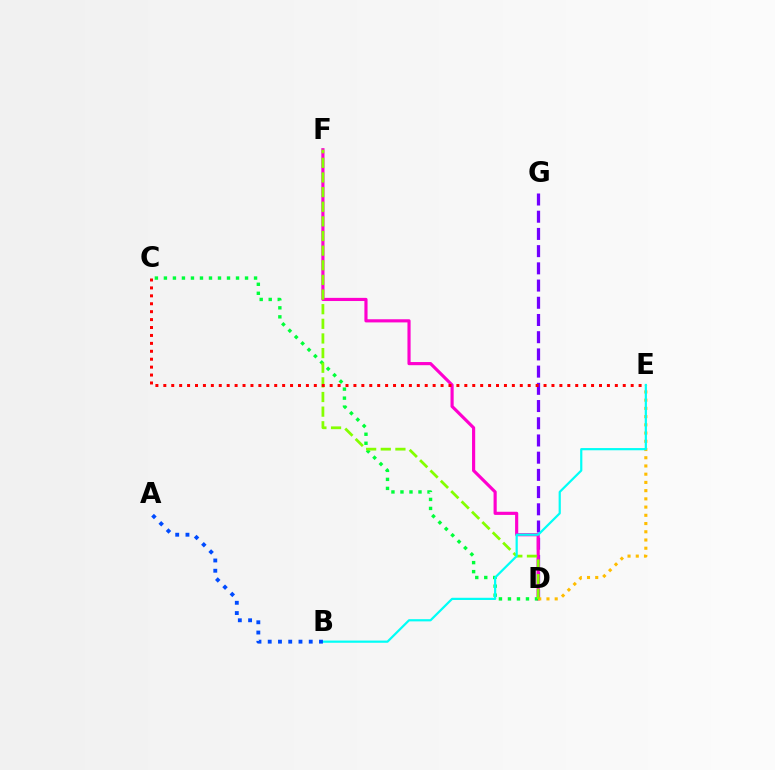{('D', 'G'): [{'color': '#7200ff', 'line_style': 'dashed', 'thickness': 2.34}], ('D', 'F'): [{'color': '#ff00cf', 'line_style': 'solid', 'thickness': 2.27}, {'color': '#84ff00', 'line_style': 'dashed', 'thickness': 1.99}], ('C', 'D'): [{'color': '#00ff39', 'line_style': 'dotted', 'thickness': 2.45}], ('D', 'E'): [{'color': '#ffbd00', 'line_style': 'dotted', 'thickness': 2.23}], ('B', 'E'): [{'color': '#00fff6', 'line_style': 'solid', 'thickness': 1.59}], ('C', 'E'): [{'color': '#ff0000', 'line_style': 'dotted', 'thickness': 2.15}], ('A', 'B'): [{'color': '#004bff', 'line_style': 'dotted', 'thickness': 2.79}]}